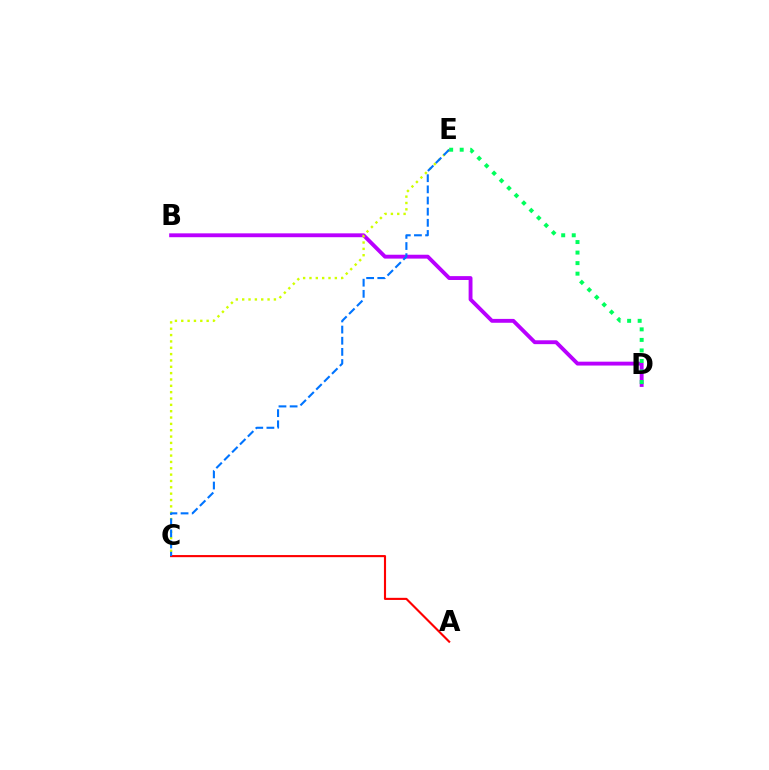{('B', 'D'): [{'color': '#b900ff', 'line_style': 'solid', 'thickness': 2.79}], ('D', 'E'): [{'color': '#00ff5c', 'line_style': 'dotted', 'thickness': 2.86}], ('C', 'E'): [{'color': '#d1ff00', 'line_style': 'dotted', 'thickness': 1.72}, {'color': '#0074ff', 'line_style': 'dashed', 'thickness': 1.51}], ('A', 'C'): [{'color': '#ff0000', 'line_style': 'solid', 'thickness': 1.53}]}